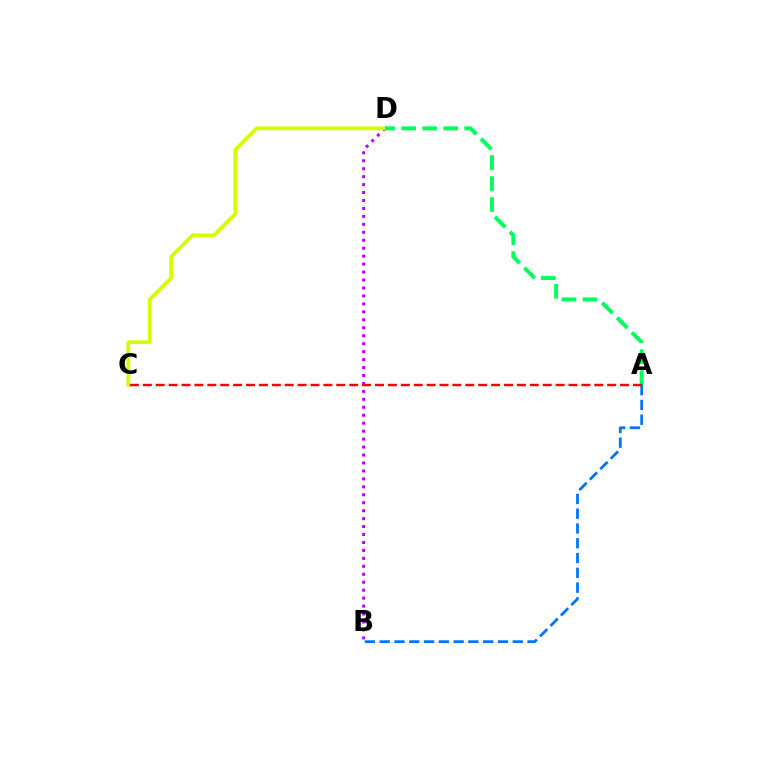{('B', 'D'): [{'color': '#b900ff', 'line_style': 'dotted', 'thickness': 2.16}], ('A', 'B'): [{'color': '#0074ff', 'line_style': 'dashed', 'thickness': 2.01}], ('C', 'D'): [{'color': '#d1ff00', 'line_style': 'solid', 'thickness': 2.7}], ('A', 'D'): [{'color': '#00ff5c', 'line_style': 'dashed', 'thickness': 2.85}], ('A', 'C'): [{'color': '#ff0000', 'line_style': 'dashed', 'thickness': 1.75}]}